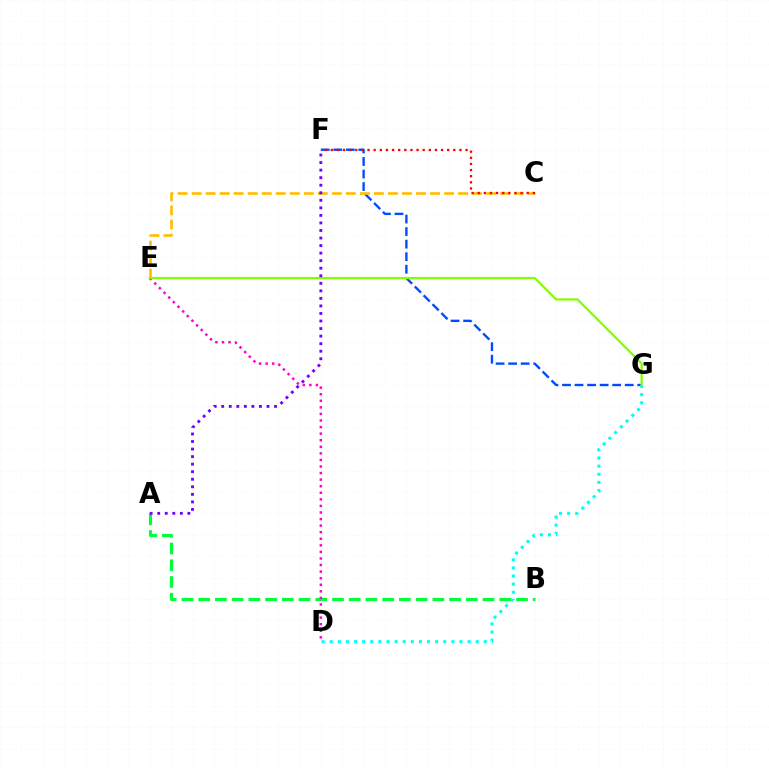{('F', 'G'): [{'color': '#004bff', 'line_style': 'dashed', 'thickness': 1.7}], ('A', 'B'): [{'color': '#00ff39', 'line_style': 'dashed', 'thickness': 2.27}], ('D', 'G'): [{'color': '#00fff6', 'line_style': 'dotted', 'thickness': 2.2}], ('D', 'E'): [{'color': '#ff00cf', 'line_style': 'dotted', 'thickness': 1.79}], ('E', 'G'): [{'color': '#84ff00', 'line_style': 'solid', 'thickness': 1.62}], ('C', 'E'): [{'color': '#ffbd00', 'line_style': 'dashed', 'thickness': 1.91}], ('A', 'F'): [{'color': '#7200ff', 'line_style': 'dotted', 'thickness': 2.05}], ('C', 'F'): [{'color': '#ff0000', 'line_style': 'dotted', 'thickness': 1.66}]}